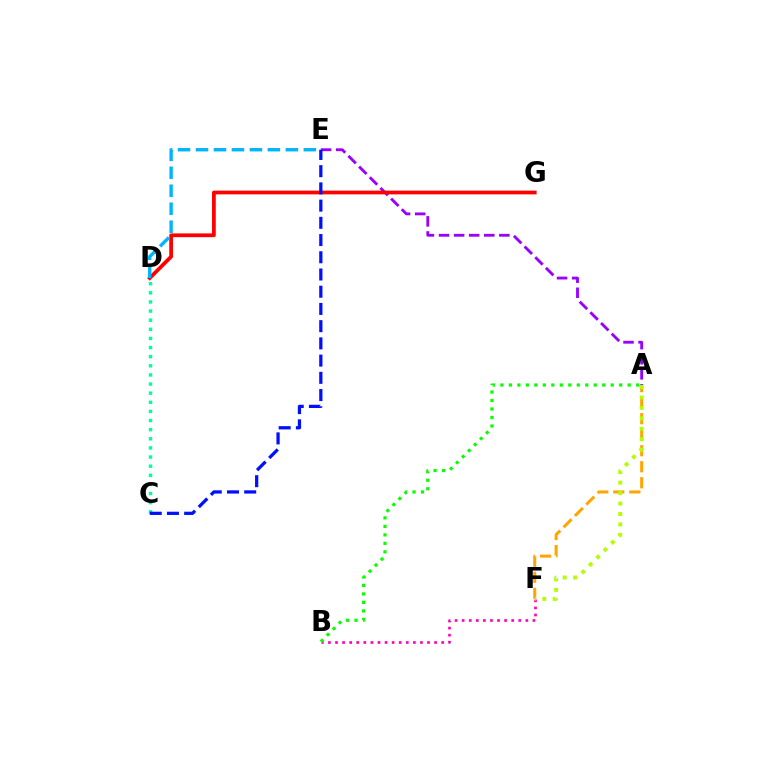{('B', 'F'): [{'color': '#ff00bd', 'line_style': 'dotted', 'thickness': 1.92}], ('C', 'D'): [{'color': '#00ff9d', 'line_style': 'dotted', 'thickness': 2.48}], ('A', 'E'): [{'color': '#9b00ff', 'line_style': 'dashed', 'thickness': 2.05}], ('D', 'G'): [{'color': '#ff0000', 'line_style': 'solid', 'thickness': 2.7}], ('C', 'E'): [{'color': '#0010ff', 'line_style': 'dashed', 'thickness': 2.34}], ('A', 'F'): [{'color': '#ffa500', 'line_style': 'dashed', 'thickness': 2.18}, {'color': '#b3ff00', 'line_style': 'dotted', 'thickness': 2.84}], ('D', 'E'): [{'color': '#00b5ff', 'line_style': 'dashed', 'thickness': 2.44}], ('A', 'B'): [{'color': '#08ff00', 'line_style': 'dotted', 'thickness': 2.31}]}